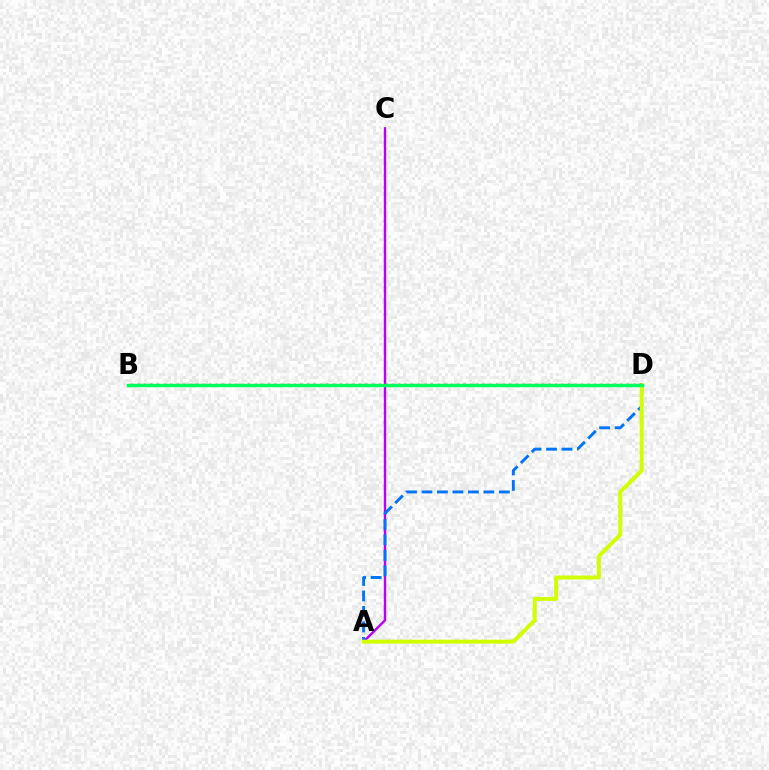{('A', 'C'): [{'color': '#b900ff', 'line_style': 'solid', 'thickness': 1.73}], ('A', 'D'): [{'color': '#0074ff', 'line_style': 'dashed', 'thickness': 2.1}, {'color': '#d1ff00', 'line_style': 'solid', 'thickness': 2.85}], ('B', 'D'): [{'color': '#ff0000', 'line_style': 'dotted', 'thickness': 1.77}, {'color': '#00ff5c', 'line_style': 'solid', 'thickness': 2.49}]}